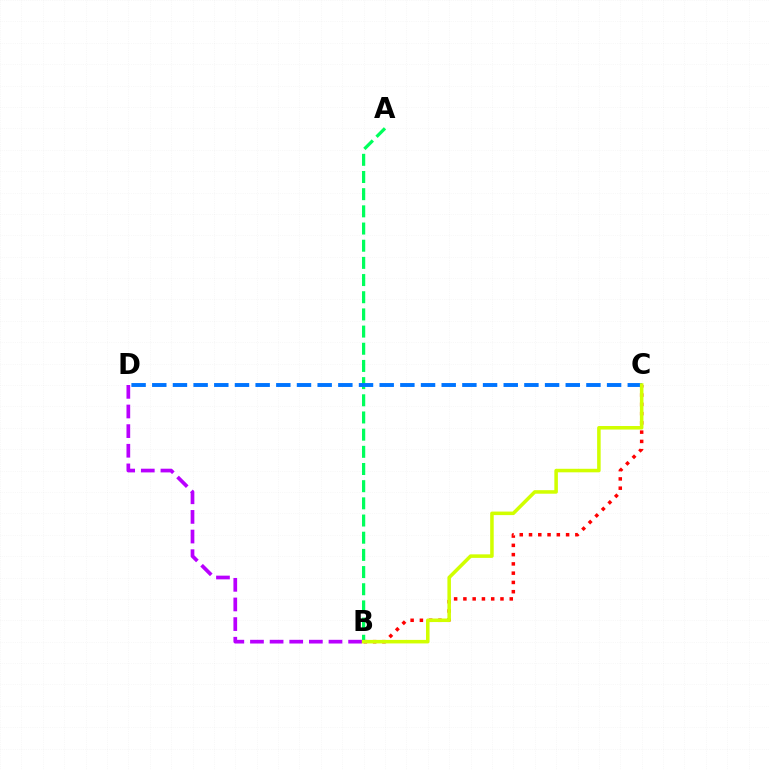{('A', 'B'): [{'color': '#00ff5c', 'line_style': 'dashed', 'thickness': 2.33}], ('B', 'C'): [{'color': '#ff0000', 'line_style': 'dotted', 'thickness': 2.52}, {'color': '#d1ff00', 'line_style': 'solid', 'thickness': 2.55}], ('B', 'D'): [{'color': '#b900ff', 'line_style': 'dashed', 'thickness': 2.67}], ('C', 'D'): [{'color': '#0074ff', 'line_style': 'dashed', 'thickness': 2.81}]}